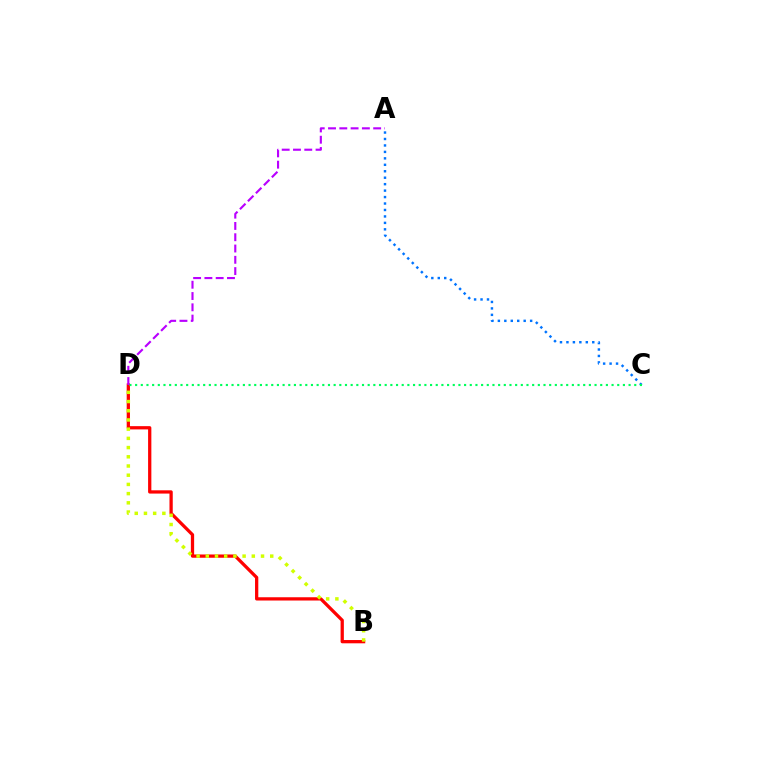{('B', 'D'): [{'color': '#ff0000', 'line_style': 'solid', 'thickness': 2.35}, {'color': '#d1ff00', 'line_style': 'dotted', 'thickness': 2.5}], ('A', 'C'): [{'color': '#0074ff', 'line_style': 'dotted', 'thickness': 1.75}], ('C', 'D'): [{'color': '#00ff5c', 'line_style': 'dotted', 'thickness': 1.54}], ('A', 'D'): [{'color': '#b900ff', 'line_style': 'dashed', 'thickness': 1.53}]}